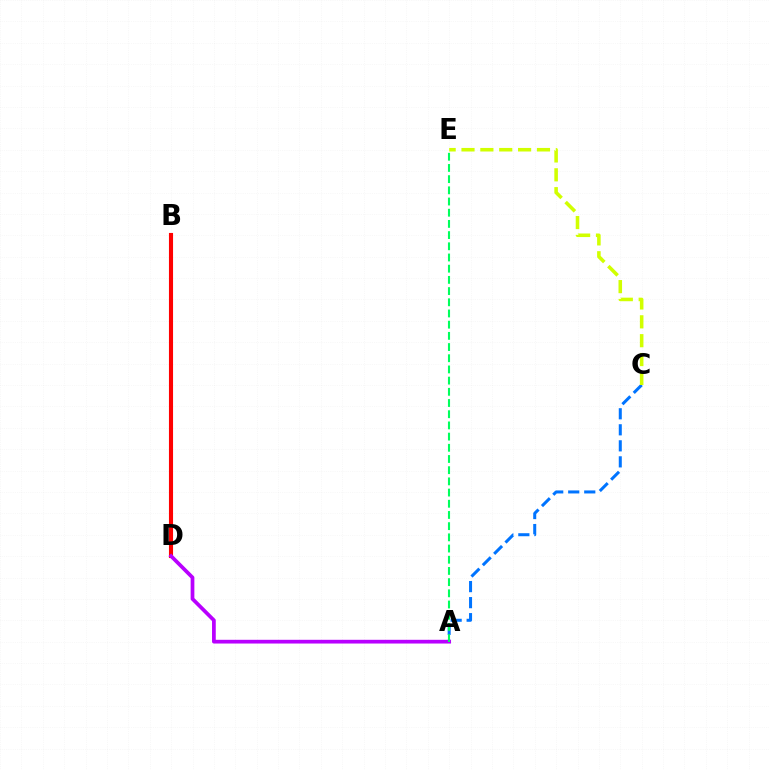{('B', 'D'): [{'color': '#ff0000', 'line_style': 'solid', 'thickness': 2.96}], ('A', 'C'): [{'color': '#0074ff', 'line_style': 'dashed', 'thickness': 2.18}], ('C', 'E'): [{'color': '#d1ff00', 'line_style': 'dashed', 'thickness': 2.56}], ('A', 'D'): [{'color': '#b900ff', 'line_style': 'solid', 'thickness': 2.69}], ('A', 'E'): [{'color': '#00ff5c', 'line_style': 'dashed', 'thickness': 1.52}]}